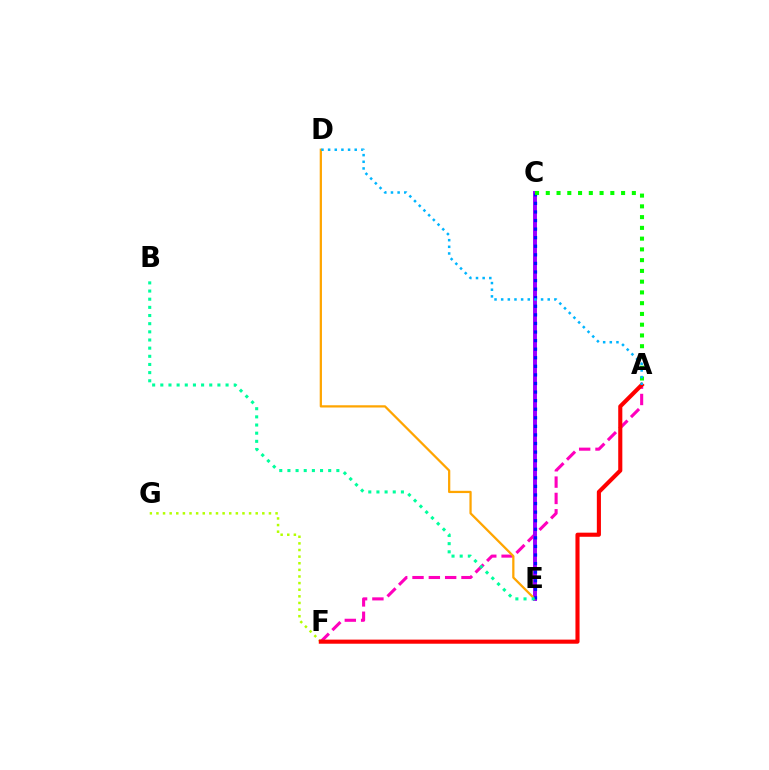{('A', 'F'): [{'color': '#ff00bd', 'line_style': 'dashed', 'thickness': 2.22}, {'color': '#ff0000', 'line_style': 'solid', 'thickness': 2.95}], ('C', 'E'): [{'color': '#9b00ff', 'line_style': 'solid', 'thickness': 2.83}, {'color': '#0010ff', 'line_style': 'dotted', 'thickness': 2.33}], ('F', 'G'): [{'color': '#b3ff00', 'line_style': 'dotted', 'thickness': 1.8}], ('D', 'E'): [{'color': '#ffa500', 'line_style': 'solid', 'thickness': 1.62}], ('A', 'C'): [{'color': '#08ff00', 'line_style': 'dotted', 'thickness': 2.92}], ('B', 'E'): [{'color': '#00ff9d', 'line_style': 'dotted', 'thickness': 2.22}], ('A', 'D'): [{'color': '#00b5ff', 'line_style': 'dotted', 'thickness': 1.81}]}